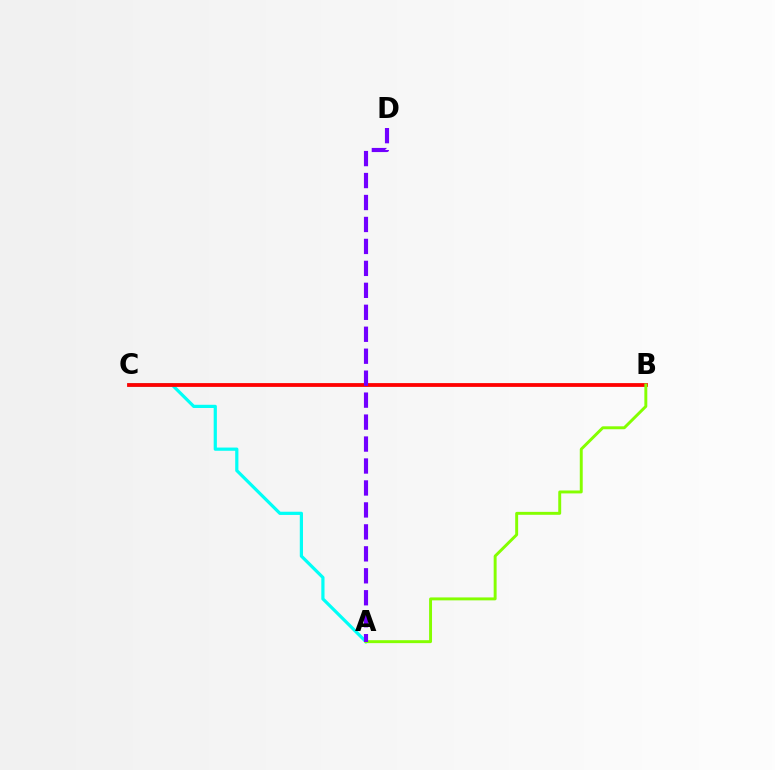{('A', 'C'): [{'color': '#00fff6', 'line_style': 'solid', 'thickness': 2.31}], ('B', 'C'): [{'color': '#ff0000', 'line_style': 'solid', 'thickness': 2.73}], ('A', 'B'): [{'color': '#84ff00', 'line_style': 'solid', 'thickness': 2.11}], ('A', 'D'): [{'color': '#7200ff', 'line_style': 'dashed', 'thickness': 2.98}]}